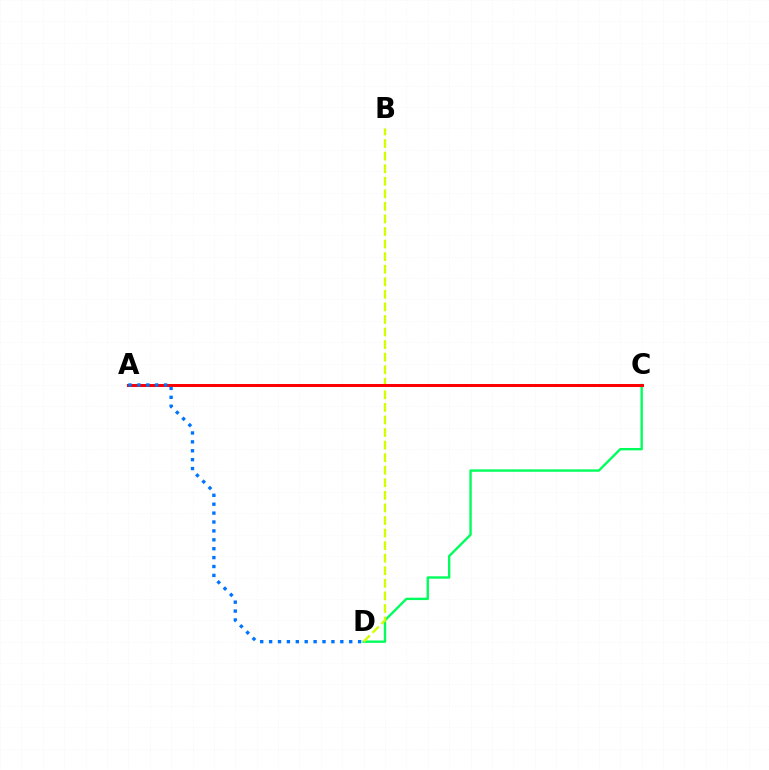{('C', 'D'): [{'color': '#00ff5c', 'line_style': 'solid', 'thickness': 1.72}], ('B', 'D'): [{'color': '#d1ff00', 'line_style': 'dashed', 'thickness': 1.71}], ('A', 'C'): [{'color': '#b900ff', 'line_style': 'dashed', 'thickness': 1.82}, {'color': '#ff0000', 'line_style': 'solid', 'thickness': 2.16}], ('A', 'D'): [{'color': '#0074ff', 'line_style': 'dotted', 'thickness': 2.42}]}